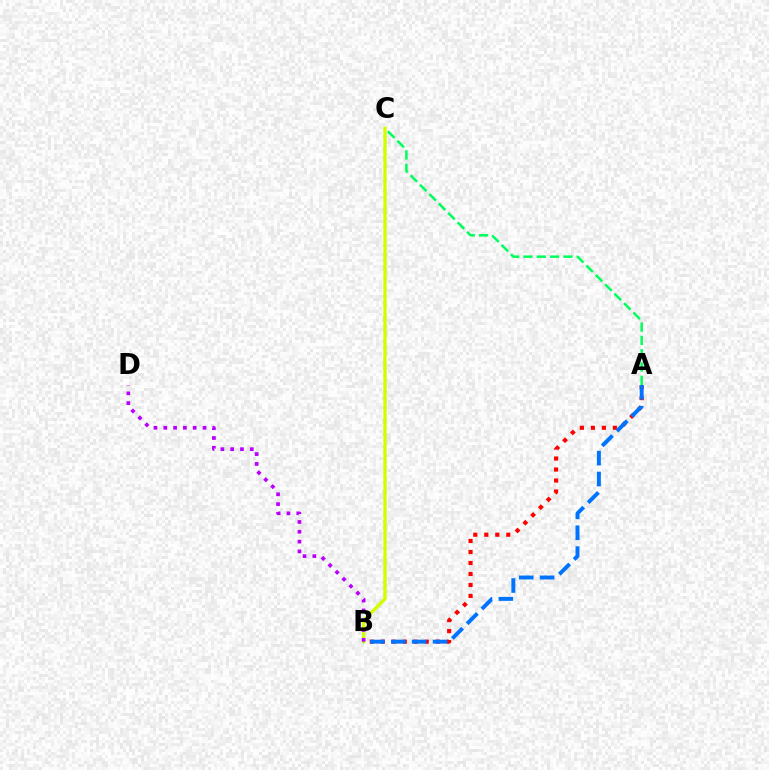{('A', 'C'): [{'color': '#00ff5c', 'line_style': 'dashed', 'thickness': 1.81}], ('A', 'B'): [{'color': '#ff0000', 'line_style': 'dotted', 'thickness': 2.99}, {'color': '#0074ff', 'line_style': 'dashed', 'thickness': 2.84}], ('B', 'C'): [{'color': '#d1ff00', 'line_style': 'solid', 'thickness': 2.42}], ('B', 'D'): [{'color': '#b900ff', 'line_style': 'dotted', 'thickness': 2.67}]}